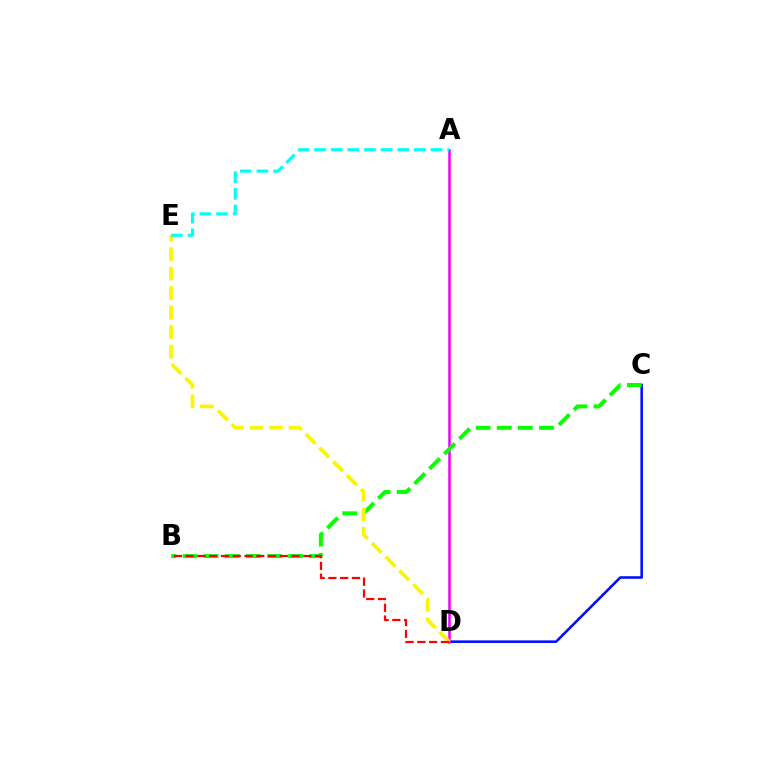{('C', 'D'): [{'color': '#0010ff', 'line_style': 'solid', 'thickness': 1.85}], ('A', 'D'): [{'color': '#ee00ff', 'line_style': 'solid', 'thickness': 1.82}], ('B', 'C'): [{'color': '#08ff00', 'line_style': 'dashed', 'thickness': 2.87}], ('D', 'E'): [{'color': '#fcf500', 'line_style': 'dashed', 'thickness': 2.65}], ('A', 'E'): [{'color': '#00fff6', 'line_style': 'dashed', 'thickness': 2.26}], ('B', 'D'): [{'color': '#ff0000', 'line_style': 'dashed', 'thickness': 1.6}]}